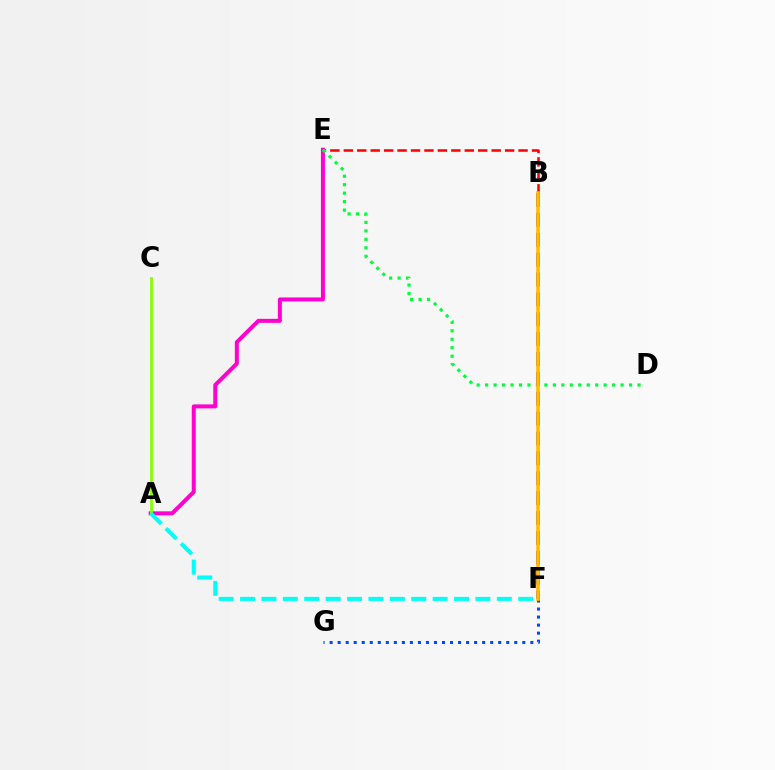{('B', 'E'): [{'color': '#ff0000', 'line_style': 'dashed', 'thickness': 1.83}], ('A', 'E'): [{'color': '#ff00cf', 'line_style': 'solid', 'thickness': 2.87}], ('F', 'G'): [{'color': '#004bff', 'line_style': 'dotted', 'thickness': 2.18}], ('D', 'E'): [{'color': '#00ff39', 'line_style': 'dotted', 'thickness': 2.3}], ('A', 'C'): [{'color': '#84ff00', 'line_style': 'solid', 'thickness': 1.97}], ('A', 'F'): [{'color': '#00fff6', 'line_style': 'dashed', 'thickness': 2.91}], ('B', 'F'): [{'color': '#7200ff', 'line_style': 'dashed', 'thickness': 2.7}, {'color': '#ffbd00', 'line_style': 'solid', 'thickness': 2.6}]}